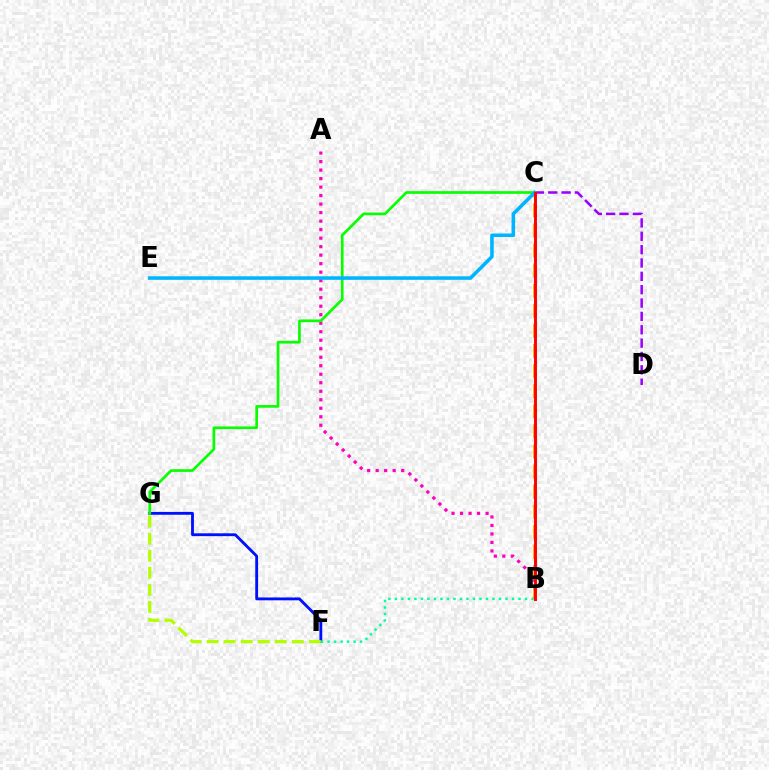{('F', 'G'): [{'color': '#0010ff', 'line_style': 'solid', 'thickness': 2.05}, {'color': '#b3ff00', 'line_style': 'dashed', 'thickness': 2.31}], ('B', 'F'): [{'color': '#00ff9d', 'line_style': 'dotted', 'thickness': 1.77}], ('A', 'B'): [{'color': '#ff00bd', 'line_style': 'dotted', 'thickness': 2.31}], ('B', 'C'): [{'color': '#ffa500', 'line_style': 'dashed', 'thickness': 2.73}, {'color': '#ff0000', 'line_style': 'solid', 'thickness': 2.12}], ('C', 'G'): [{'color': '#08ff00', 'line_style': 'solid', 'thickness': 1.94}], ('C', 'D'): [{'color': '#9b00ff', 'line_style': 'dashed', 'thickness': 1.81}], ('C', 'E'): [{'color': '#00b5ff', 'line_style': 'solid', 'thickness': 2.56}]}